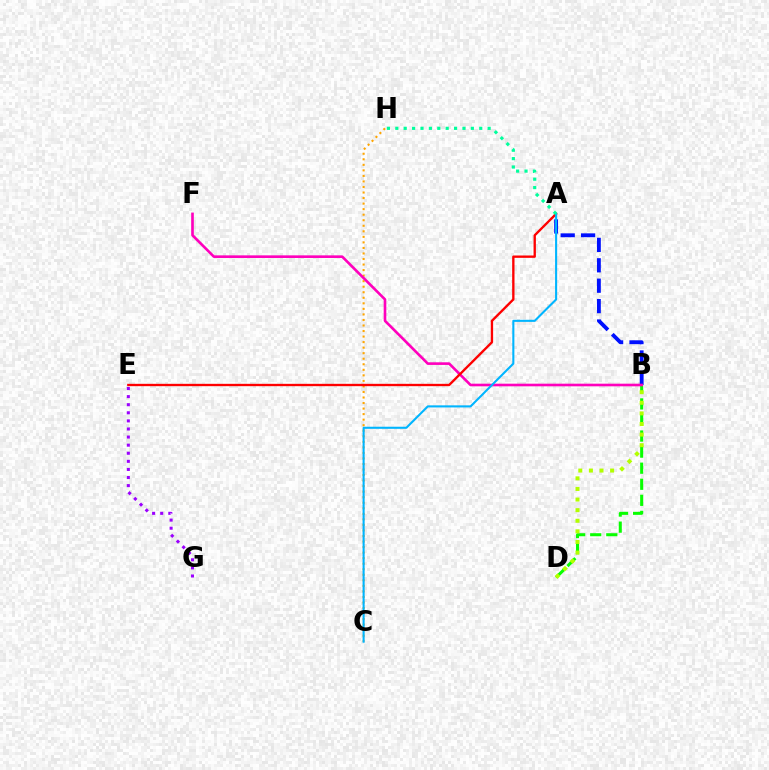{('E', 'G'): [{'color': '#9b00ff', 'line_style': 'dotted', 'thickness': 2.2}], ('A', 'B'): [{'color': '#0010ff', 'line_style': 'dashed', 'thickness': 2.77}], ('B', 'D'): [{'color': '#08ff00', 'line_style': 'dashed', 'thickness': 2.18}, {'color': '#b3ff00', 'line_style': 'dotted', 'thickness': 2.88}], ('C', 'H'): [{'color': '#ffa500', 'line_style': 'dotted', 'thickness': 1.51}], ('B', 'F'): [{'color': '#ff00bd', 'line_style': 'solid', 'thickness': 1.9}], ('A', 'E'): [{'color': '#ff0000', 'line_style': 'solid', 'thickness': 1.69}], ('A', 'C'): [{'color': '#00b5ff', 'line_style': 'solid', 'thickness': 1.5}], ('A', 'H'): [{'color': '#00ff9d', 'line_style': 'dotted', 'thickness': 2.28}]}